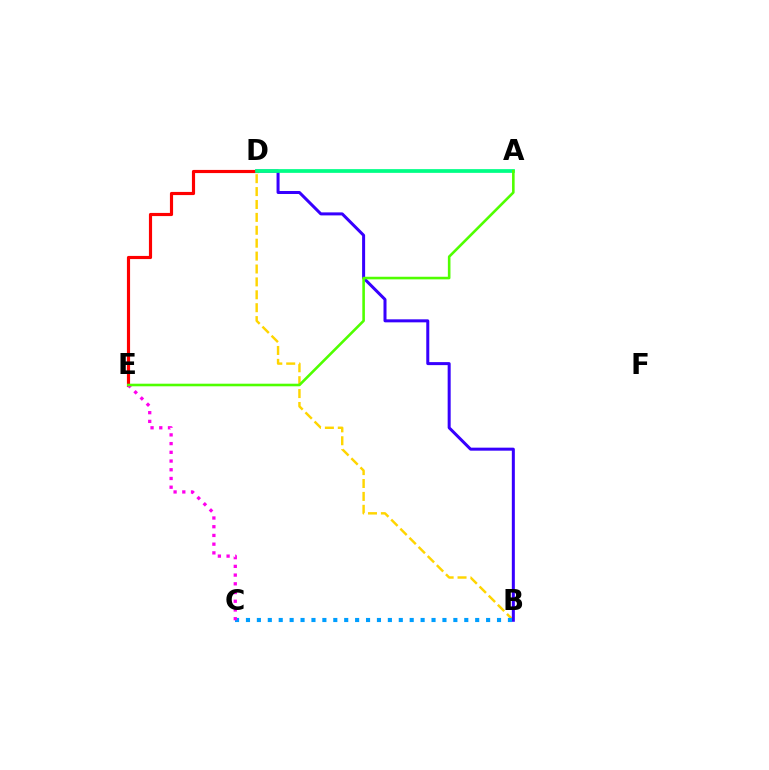{('B', 'D'): [{'color': '#ffd500', 'line_style': 'dashed', 'thickness': 1.75}, {'color': '#3700ff', 'line_style': 'solid', 'thickness': 2.17}], ('B', 'C'): [{'color': '#009eff', 'line_style': 'dotted', 'thickness': 2.97}], ('D', 'E'): [{'color': '#ff0000', 'line_style': 'solid', 'thickness': 2.27}], ('C', 'E'): [{'color': '#ff00ed', 'line_style': 'dotted', 'thickness': 2.37}], ('A', 'D'): [{'color': '#00ff86', 'line_style': 'solid', 'thickness': 2.69}], ('A', 'E'): [{'color': '#4fff00', 'line_style': 'solid', 'thickness': 1.87}]}